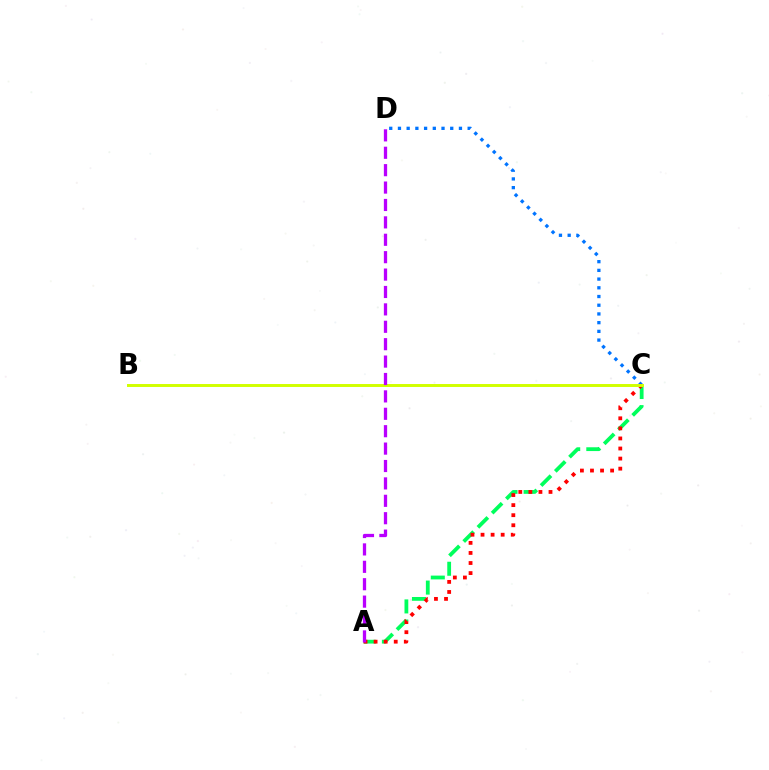{('C', 'D'): [{'color': '#0074ff', 'line_style': 'dotted', 'thickness': 2.37}], ('A', 'C'): [{'color': '#00ff5c', 'line_style': 'dashed', 'thickness': 2.73}, {'color': '#ff0000', 'line_style': 'dotted', 'thickness': 2.74}], ('B', 'C'): [{'color': '#d1ff00', 'line_style': 'solid', 'thickness': 2.13}], ('A', 'D'): [{'color': '#b900ff', 'line_style': 'dashed', 'thickness': 2.36}]}